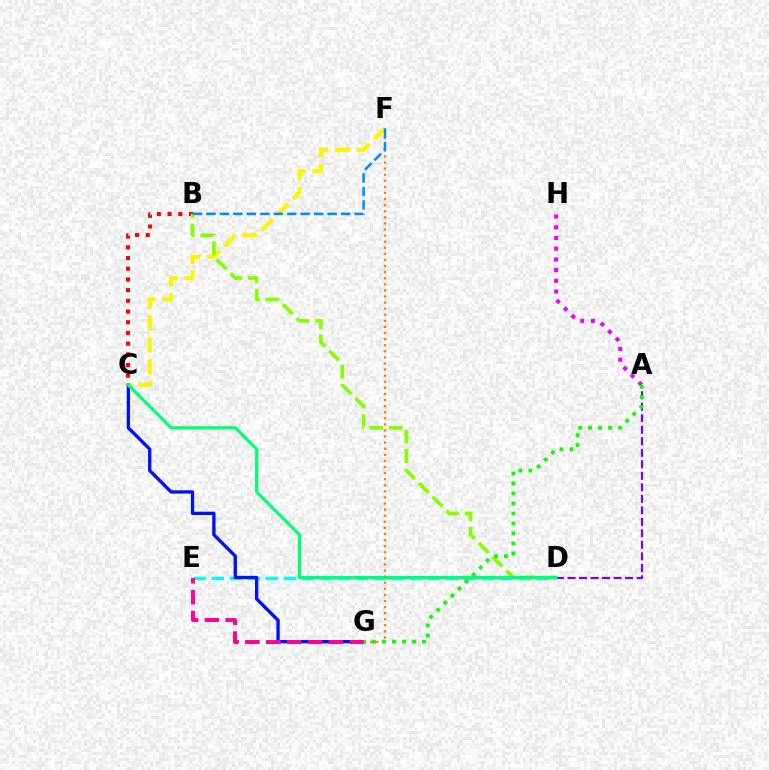{('F', 'G'): [{'color': '#ff7c00', 'line_style': 'dotted', 'thickness': 1.65}], ('D', 'E'): [{'color': '#00fff6', 'line_style': 'dashed', 'thickness': 2.45}], ('C', 'F'): [{'color': '#fcf500', 'line_style': 'dashed', 'thickness': 2.97}], ('C', 'G'): [{'color': '#0010ff', 'line_style': 'solid', 'thickness': 2.39}], ('B', 'C'): [{'color': '#ff0000', 'line_style': 'dotted', 'thickness': 2.91}], ('A', 'D'): [{'color': '#7200ff', 'line_style': 'dashed', 'thickness': 1.56}], ('E', 'G'): [{'color': '#ff0094', 'line_style': 'dashed', 'thickness': 2.83}], ('B', 'D'): [{'color': '#84ff00', 'line_style': 'dashed', 'thickness': 2.64}], ('A', 'H'): [{'color': '#ee00ff', 'line_style': 'dotted', 'thickness': 2.91}], ('B', 'F'): [{'color': '#008cff', 'line_style': 'dashed', 'thickness': 1.83}], ('C', 'D'): [{'color': '#00ff74', 'line_style': 'solid', 'thickness': 2.29}], ('A', 'G'): [{'color': '#08ff00', 'line_style': 'dotted', 'thickness': 2.72}]}